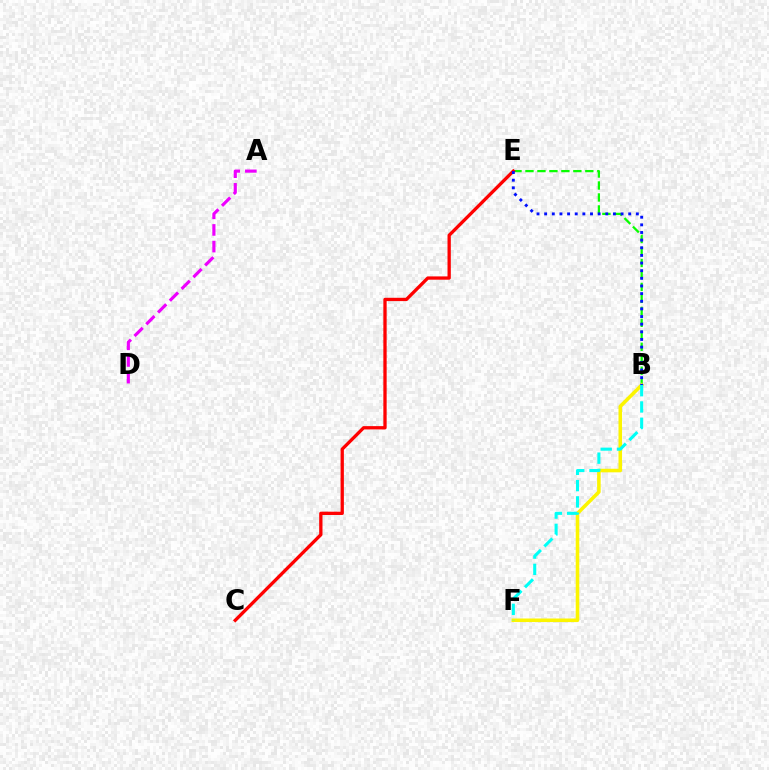{('B', 'E'): [{'color': '#08ff00', 'line_style': 'dashed', 'thickness': 1.63}, {'color': '#0010ff', 'line_style': 'dotted', 'thickness': 2.08}], ('B', 'F'): [{'color': '#fcf500', 'line_style': 'solid', 'thickness': 2.56}, {'color': '#00fff6', 'line_style': 'dashed', 'thickness': 2.21}], ('A', 'D'): [{'color': '#ee00ff', 'line_style': 'dashed', 'thickness': 2.26}], ('C', 'E'): [{'color': '#ff0000', 'line_style': 'solid', 'thickness': 2.38}]}